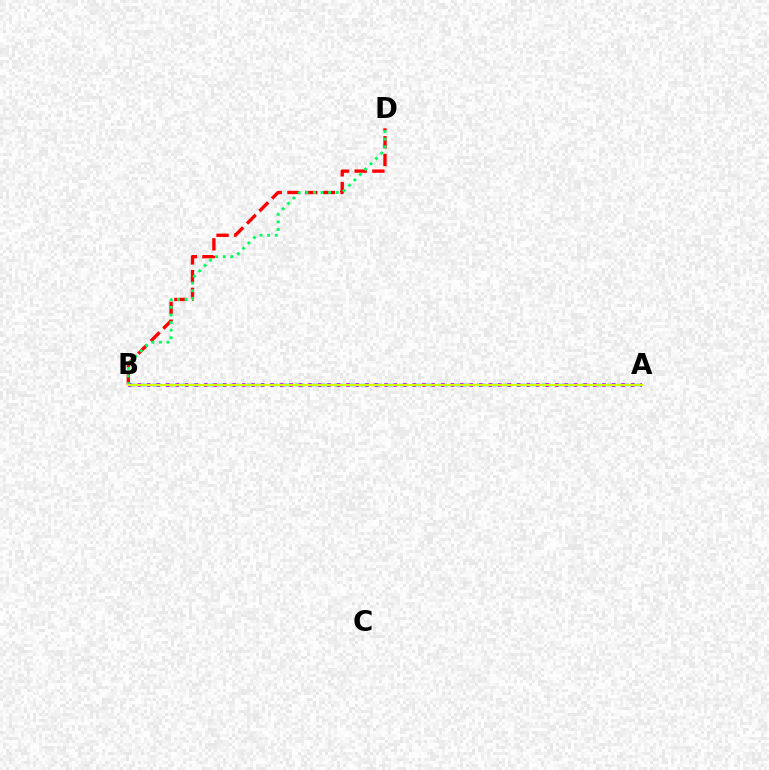{('A', 'B'): [{'color': '#0074ff', 'line_style': 'dashed', 'thickness': 1.76}, {'color': '#b900ff', 'line_style': 'dotted', 'thickness': 2.58}, {'color': '#d1ff00', 'line_style': 'solid', 'thickness': 1.53}], ('B', 'D'): [{'color': '#ff0000', 'line_style': 'dashed', 'thickness': 2.41}, {'color': '#00ff5c', 'line_style': 'dotted', 'thickness': 2.07}]}